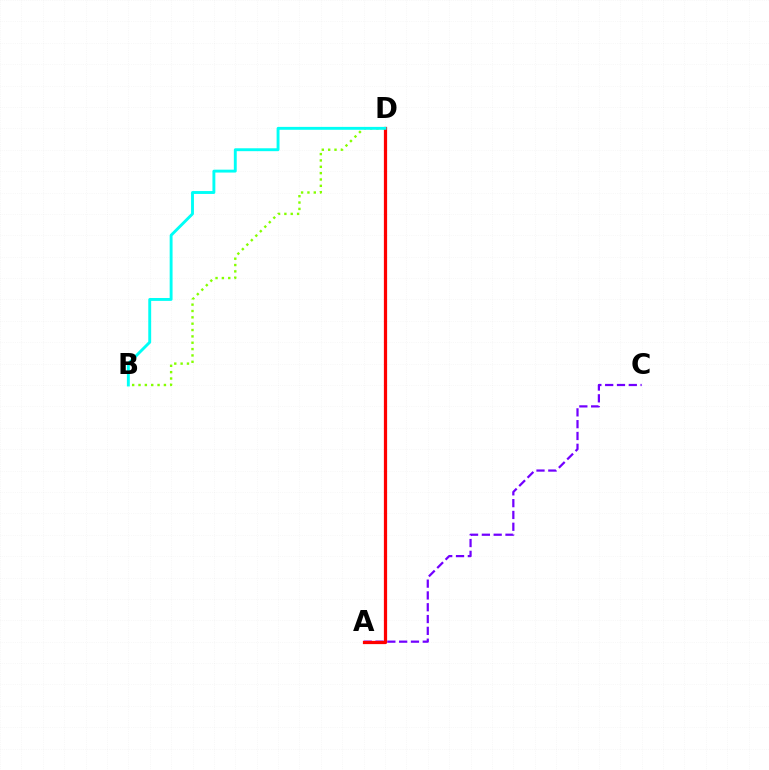{('B', 'D'): [{'color': '#84ff00', 'line_style': 'dotted', 'thickness': 1.73}, {'color': '#00fff6', 'line_style': 'solid', 'thickness': 2.08}], ('A', 'C'): [{'color': '#7200ff', 'line_style': 'dashed', 'thickness': 1.6}], ('A', 'D'): [{'color': '#ff0000', 'line_style': 'solid', 'thickness': 2.32}]}